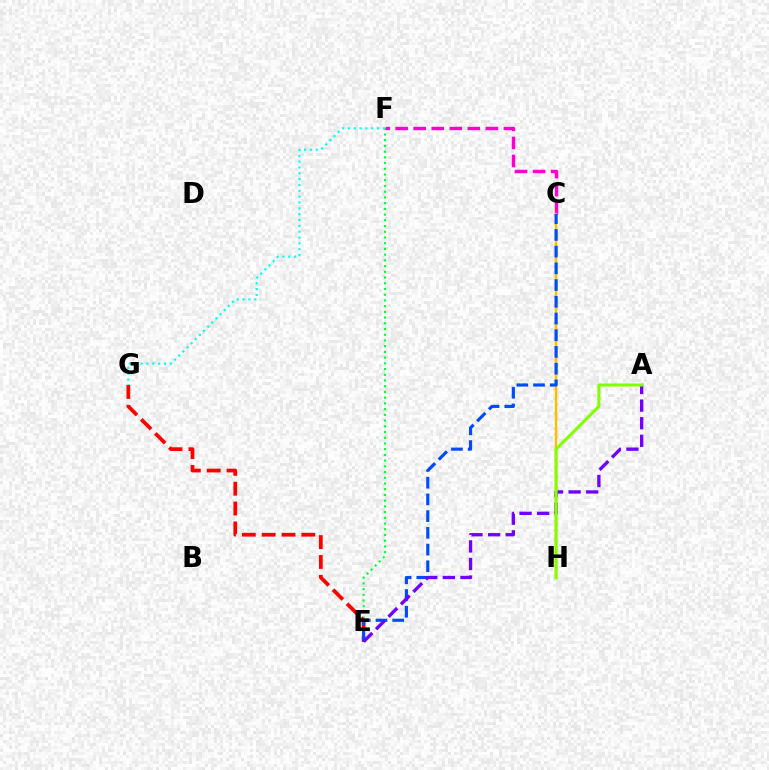{('E', 'F'): [{'color': '#00ff39', 'line_style': 'dotted', 'thickness': 1.55}], ('C', 'F'): [{'color': '#ff00cf', 'line_style': 'dashed', 'thickness': 2.45}], ('E', 'G'): [{'color': '#ff0000', 'line_style': 'dashed', 'thickness': 2.7}], ('C', 'H'): [{'color': '#ffbd00', 'line_style': 'solid', 'thickness': 1.74}], ('C', 'E'): [{'color': '#004bff', 'line_style': 'dashed', 'thickness': 2.27}], ('F', 'G'): [{'color': '#00fff6', 'line_style': 'dotted', 'thickness': 1.59}], ('A', 'E'): [{'color': '#7200ff', 'line_style': 'dashed', 'thickness': 2.39}], ('A', 'H'): [{'color': '#84ff00', 'line_style': 'solid', 'thickness': 2.23}]}